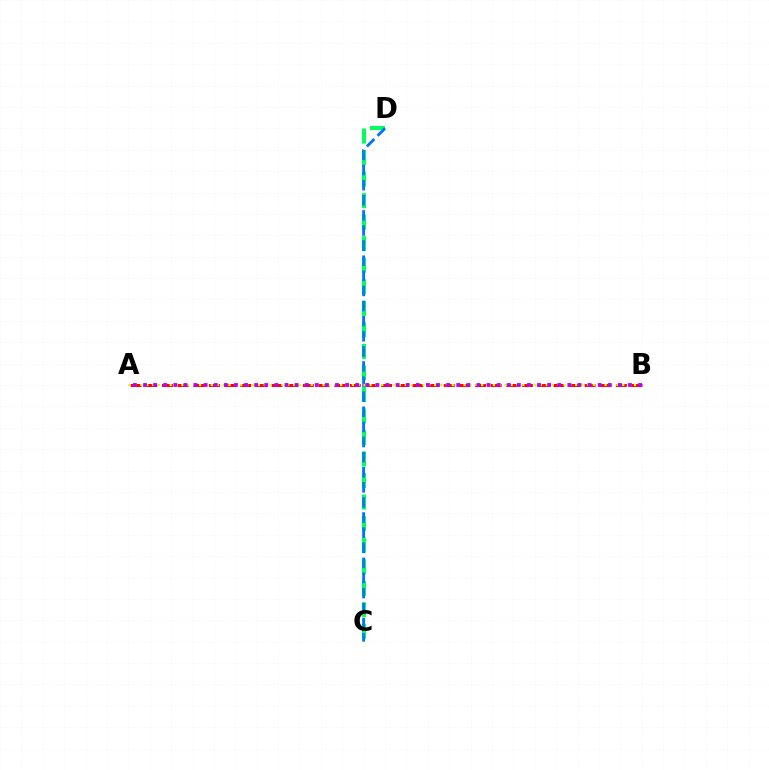{('C', 'D'): [{'color': '#00ff5c', 'line_style': 'dashed', 'thickness': 2.93}, {'color': '#0074ff', 'line_style': 'dashed', 'thickness': 2.05}], ('A', 'B'): [{'color': '#ff0000', 'line_style': 'dashed', 'thickness': 2.13}, {'color': '#d1ff00', 'line_style': 'dotted', 'thickness': 1.6}, {'color': '#b900ff', 'line_style': 'dotted', 'thickness': 2.75}]}